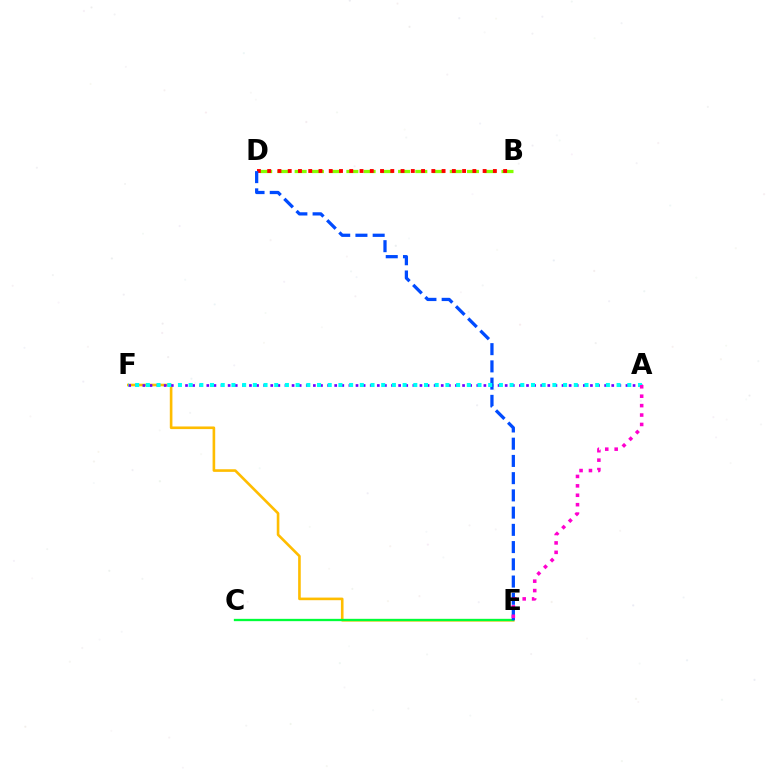{('E', 'F'): [{'color': '#ffbd00', 'line_style': 'solid', 'thickness': 1.89}], ('C', 'E'): [{'color': '#00ff39', 'line_style': 'solid', 'thickness': 1.66}], ('B', 'D'): [{'color': '#84ff00', 'line_style': 'dashed', 'thickness': 2.34}, {'color': '#ff0000', 'line_style': 'dotted', 'thickness': 2.79}], ('A', 'F'): [{'color': '#7200ff', 'line_style': 'dotted', 'thickness': 1.93}, {'color': '#00fff6', 'line_style': 'dotted', 'thickness': 2.91}], ('D', 'E'): [{'color': '#004bff', 'line_style': 'dashed', 'thickness': 2.34}], ('A', 'E'): [{'color': '#ff00cf', 'line_style': 'dotted', 'thickness': 2.56}]}